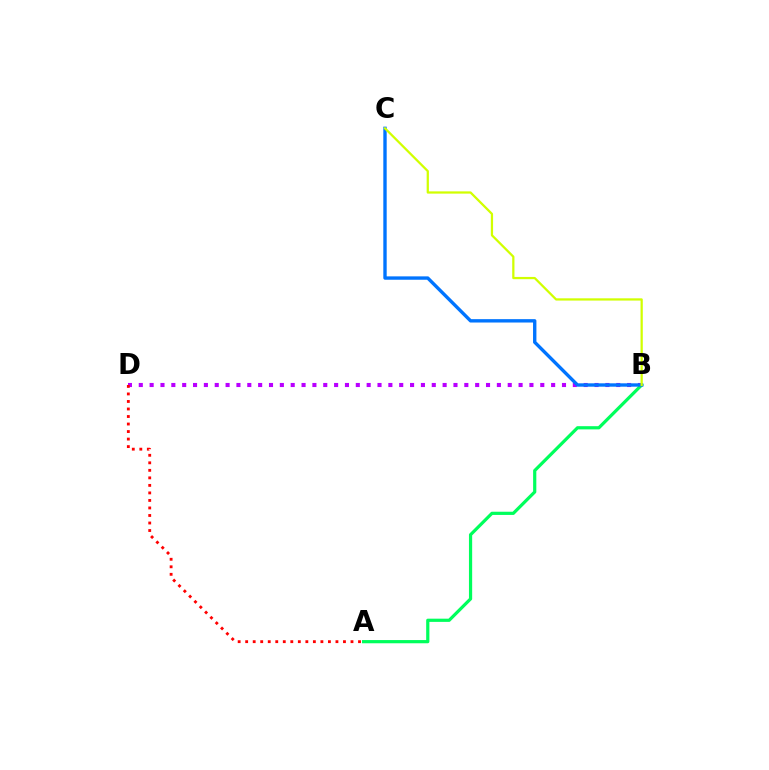{('B', 'D'): [{'color': '#b900ff', 'line_style': 'dotted', 'thickness': 2.95}], ('A', 'B'): [{'color': '#00ff5c', 'line_style': 'solid', 'thickness': 2.31}], ('A', 'D'): [{'color': '#ff0000', 'line_style': 'dotted', 'thickness': 2.04}], ('B', 'C'): [{'color': '#0074ff', 'line_style': 'solid', 'thickness': 2.43}, {'color': '#d1ff00', 'line_style': 'solid', 'thickness': 1.62}]}